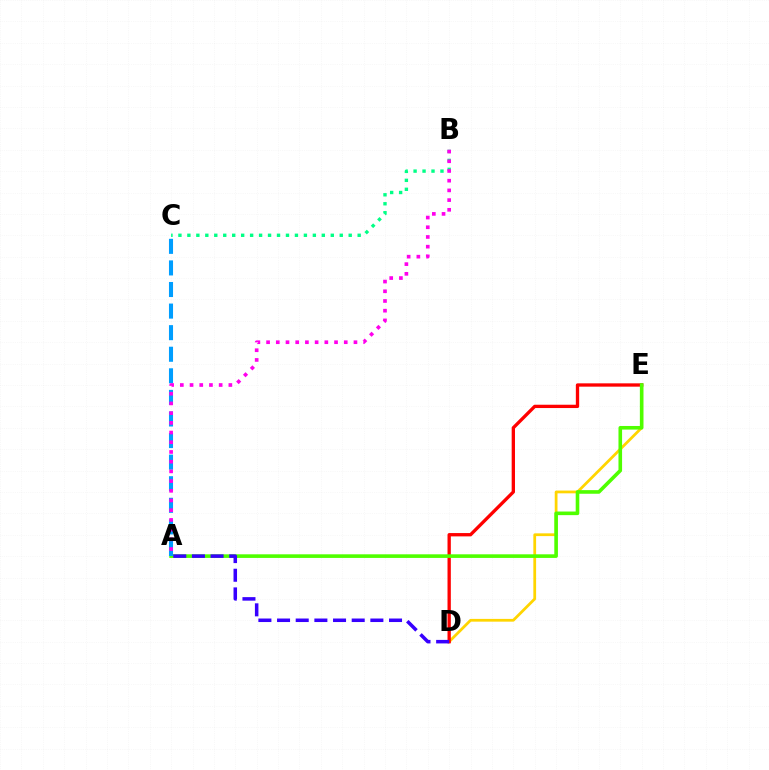{('D', 'E'): [{'color': '#ffd500', 'line_style': 'solid', 'thickness': 1.99}, {'color': '#ff0000', 'line_style': 'solid', 'thickness': 2.39}], ('B', 'C'): [{'color': '#00ff86', 'line_style': 'dotted', 'thickness': 2.44}], ('A', 'E'): [{'color': '#4fff00', 'line_style': 'solid', 'thickness': 2.6}], ('A', 'C'): [{'color': '#009eff', 'line_style': 'dashed', 'thickness': 2.93}], ('A', 'D'): [{'color': '#3700ff', 'line_style': 'dashed', 'thickness': 2.54}], ('A', 'B'): [{'color': '#ff00ed', 'line_style': 'dotted', 'thickness': 2.64}]}